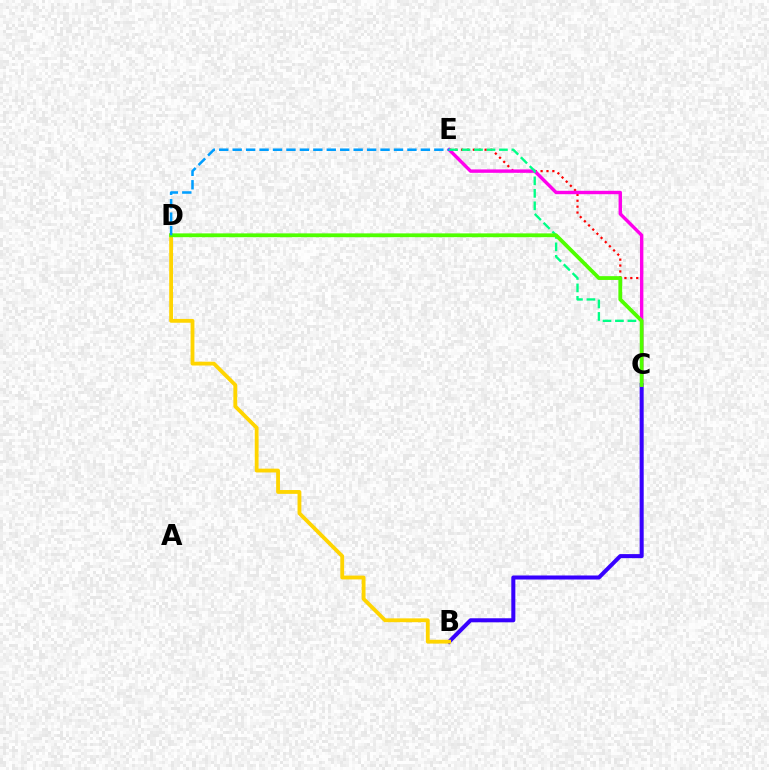{('B', 'C'): [{'color': '#3700ff', 'line_style': 'solid', 'thickness': 2.9}], ('C', 'E'): [{'color': '#ff0000', 'line_style': 'dotted', 'thickness': 1.6}, {'color': '#ff00ed', 'line_style': 'solid', 'thickness': 2.45}, {'color': '#00ff86', 'line_style': 'dashed', 'thickness': 1.69}], ('B', 'D'): [{'color': '#ffd500', 'line_style': 'solid', 'thickness': 2.75}], ('C', 'D'): [{'color': '#4fff00', 'line_style': 'solid', 'thickness': 2.74}], ('D', 'E'): [{'color': '#009eff', 'line_style': 'dashed', 'thickness': 1.83}]}